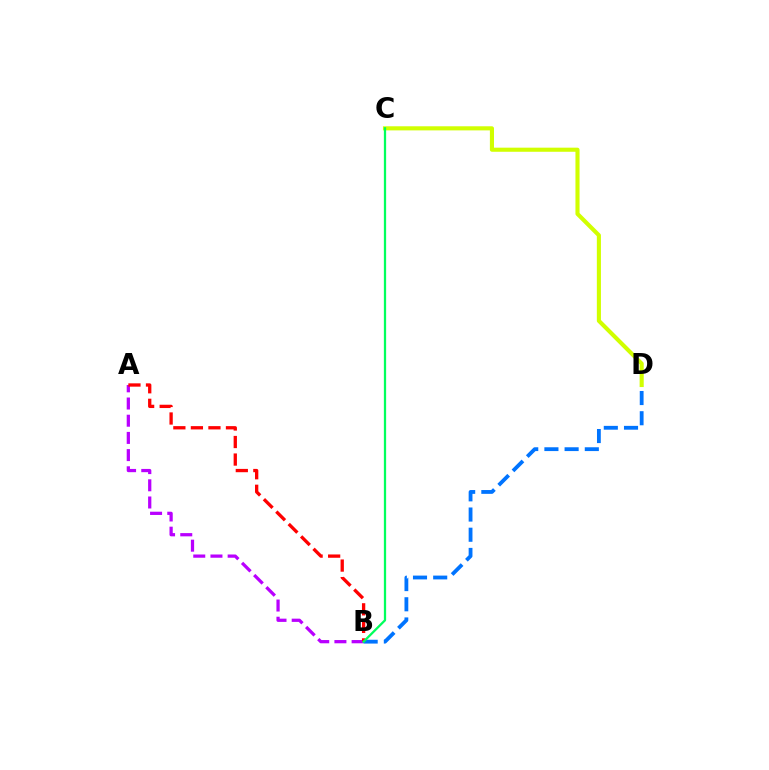{('A', 'B'): [{'color': '#b900ff', 'line_style': 'dashed', 'thickness': 2.34}, {'color': '#ff0000', 'line_style': 'dashed', 'thickness': 2.38}], ('B', 'D'): [{'color': '#0074ff', 'line_style': 'dashed', 'thickness': 2.74}], ('C', 'D'): [{'color': '#d1ff00', 'line_style': 'solid', 'thickness': 2.96}], ('B', 'C'): [{'color': '#00ff5c', 'line_style': 'solid', 'thickness': 1.63}]}